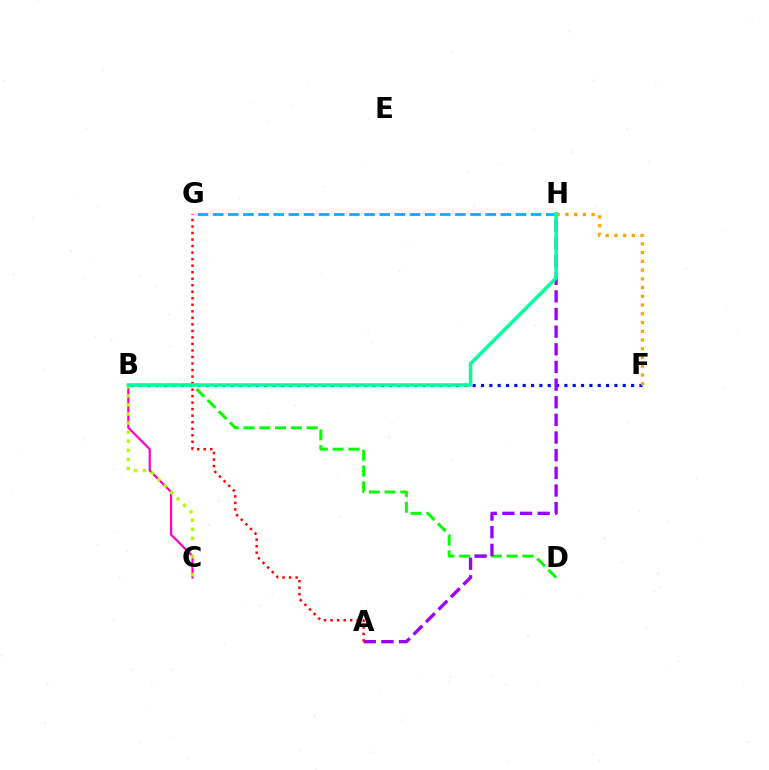{('B', 'F'): [{'color': '#0010ff', 'line_style': 'dotted', 'thickness': 2.27}], ('B', 'D'): [{'color': '#08ff00', 'line_style': 'dashed', 'thickness': 2.14}], ('B', 'C'): [{'color': '#ff00bd', 'line_style': 'solid', 'thickness': 1.57}, {'color': '#b3ff00', 'line_style': 'dotted', 'thickness': 2.47}], ('A', 'H'): [{'color': '#9b00ff', 'line_style': 'dashed', 'thickness': 2.4}], ('F', 'H'): [{'color': '#ffa500', 'line_style': 'dotted', 'thickness': 2.38}], ('G', 'H'): [{'color': '#00b5ff', 'line_style': 'dashed', 'thickness': 2.06}], ('A', 'G'): [{'color': '#ff0000', 'line_style': 'dotted', 'thickness': 1.77}], ('B', 'H'): [{'color': '#00ff9d', 'line_style': 'solid', 'thickness': 2.52}]}